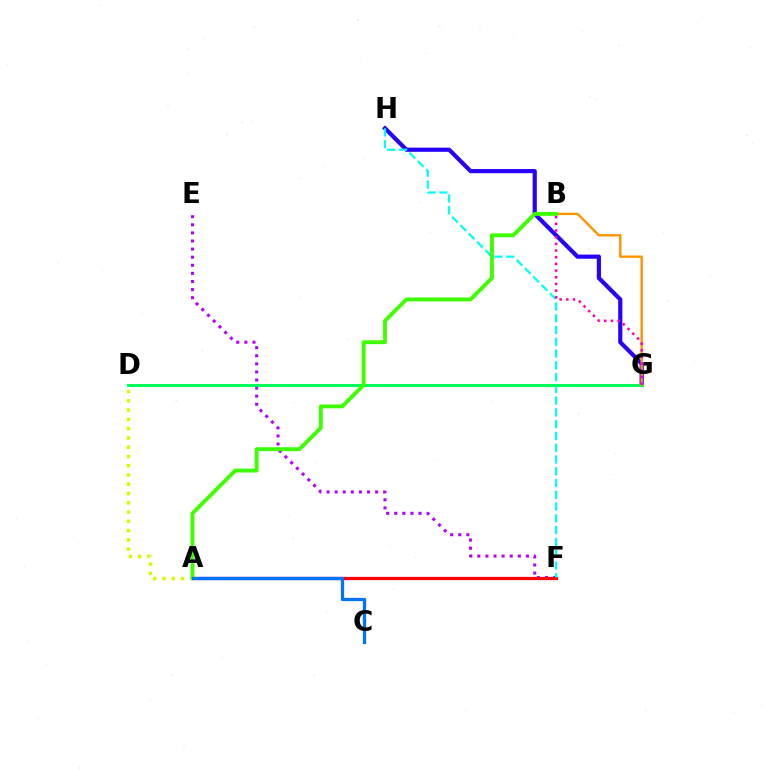{('E', 'F'): [{'color': '#b900ff', 'line_style': 'dotted', 'thickness': 2.2}], ('A', 'D'): [{'color': '#d1ff00', 'line_style': 'dotted', 'thickness': 2.52}], ('A', 'F'): [{'color': '#ff0000', 'line_style': 'solid', 'thickness': 2.33}], ('G', 'H'): [{'color': '#2500ff', 'line_style': 'solid', 'thickness': 3.0}], ('F', 'H'): [{'color': '#00fff6', 'line_style': 'dashed', 'thickness': 1.6}], ('D', 'G'): [{'color': '#00ff5c', 'line_style': 'solid', 'thickness': 2.16}], ('B', 'G'): [{'color': '#ff9400', 'line_style': 'solid', 'thickness': 1.72}, {'color': '#ff00ac', 'line_style': 'dotted', 'thickness': 1.81}], ('A', 'B'): [{'color': '#3dff00', 'line_style': 'solid', 'thickness': 2.8}], ('A', 'C'): [{'color': '#0074ff', 'line_style': 'solid', 'thickness': 2.36}]}